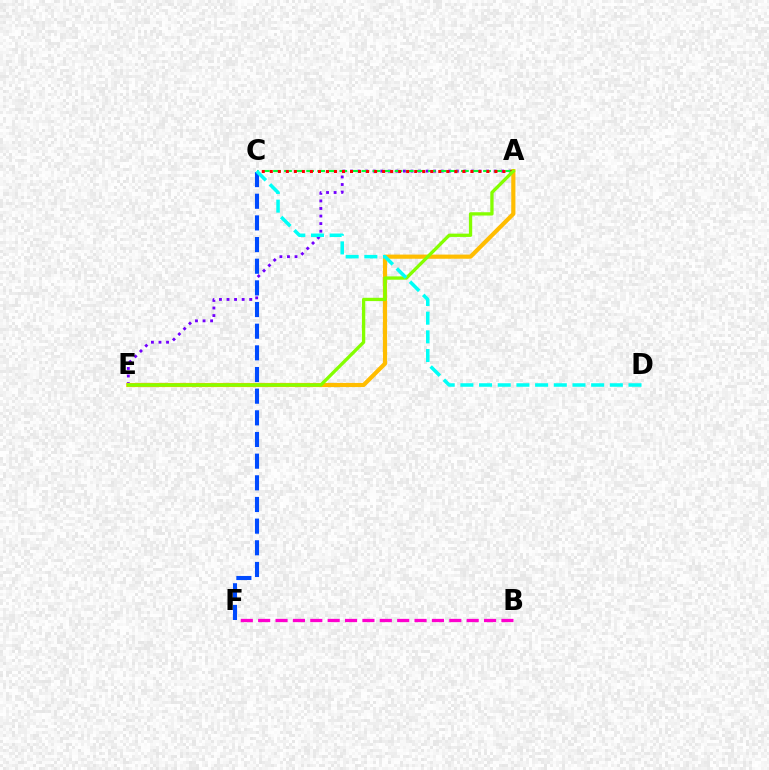{('A', 'E'): [{'color': '#7200ff', 'line_style': 'dotted', 'thickness': 2.05}, {'color': '#ffbd00', 'line_style': 'solid', 'thickness': 3.0}, {'color': '#84ff00', 'line_style': 'solid', 'thickness': 2.38}], ('B', 'F'): [{'color': '#ff00cf', 'line_style': 'dashed', 'thickness': 2.36}], ('A', 'C'): [{'color': '#00ff39', 'line_style': 'dashed', 'thickness': 1.5}, {'color': '#ff0000', 'line_style': 'dotted', 'thickness': 2.18}], ('C', 'F'): [{'color': '#004bff', 'line_style': 'dashed', 'thickness': 2.94}], ('C', 'D'): [{'color': '#00fff6', 'line_style': 'dashed', 'thickness': 2.54}]}